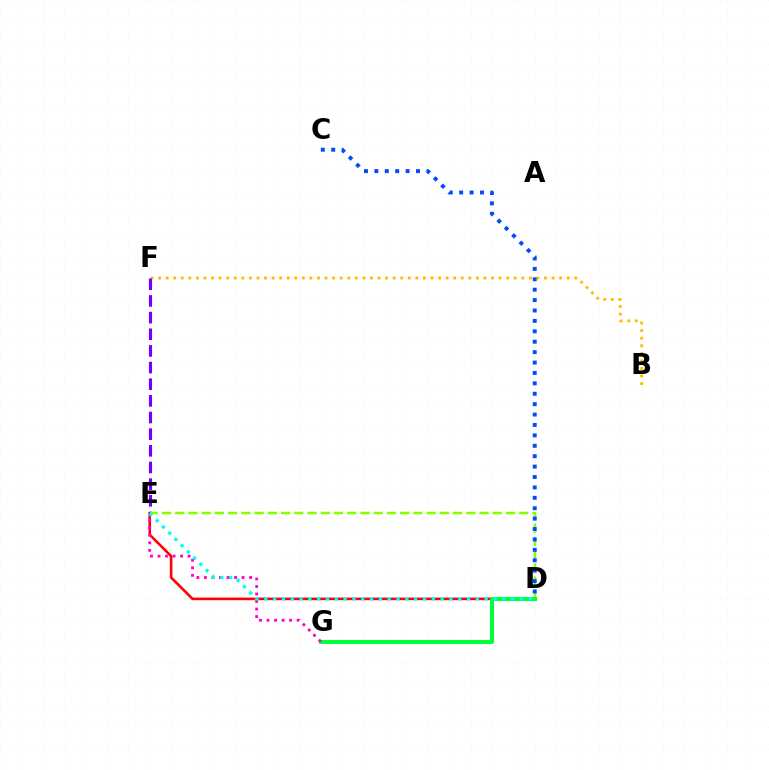{('D', 'E'): [{'color': '#ff0000', 'line_style': 'solid', 'thickness': 1.87}, {'color': '#84ff00', 'line_style': 'dashed', 'thickness': 1.8}, {'color': '#00fff6', 'line_style': 'dotted', 'thickness': 2.39}], ('B', 'F'): [{'color': '#ffbd00', 'line_style': 'dotted', 'thickness': 2.06}], ('E', 'F'): [{'color': '#7200ff', 'line_style': 'dashed', 'thickness': 2.26}], ('D', 'G'): [{'color': '#00ff39', 'line_style': 'solid', 'thickness': 2.87}], ('E', 'G'): [{'color': '#ff00cf', 'line_style': 'dotted', 'thickness': 2.05}], ('C', 'D'): [{'color': '#004bff', 'line_style': 'dotted', 'thickness': 2.83}]}